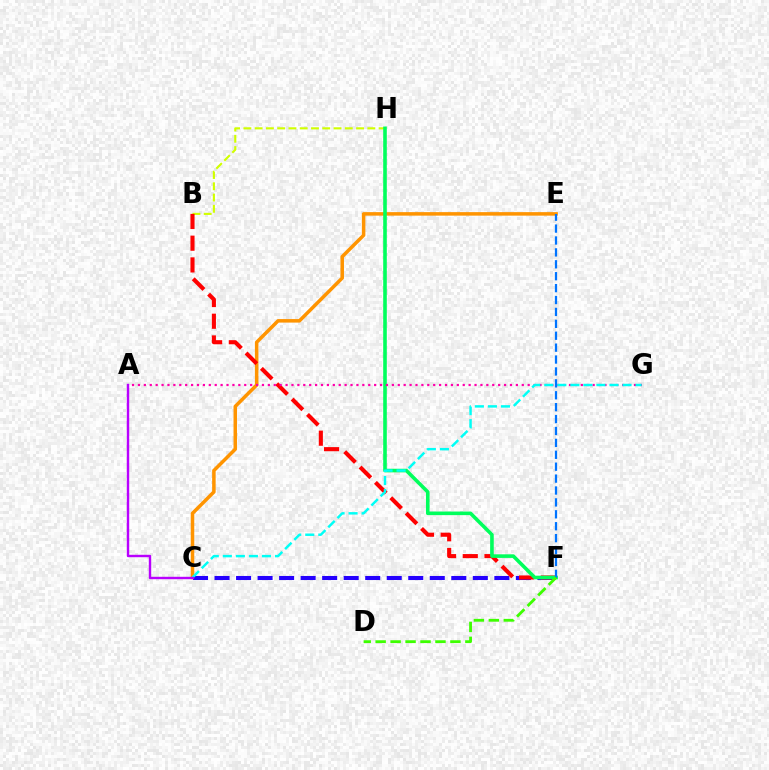{('C', 'E'): [{'color': '#ff9400', 'line_style': 'solid', 'thickness': 2.53}], ('C', 'F'): [{'color': '#2500ff', 'line_style': 'dashed', 'thickness': 2.92}], ('B', 'H'): [{'color': '#d1ff00', 'line_style': 'dashed', 'thickness': 1.53}], ('B', 'F'): [{'color': '#ff0000', 'line_style': 'dashed', 'thickness': 2.95}], ('F', 'H'): [{'color': '#00ff5c', 'line_style': 'solid', 'thickness': 2.59}], ('E', 'F'): [{'color': '#0074ff', 'line_style': 'dashed', 'thickness': 1.62}], ('D', 'F'): [{'color': '#3dff00', 'line_style': 'dashed', 'thickness': 2.03}], ('A', 'G'): [{'color': '#ff00ac', 'line_style': 'dotted', 'thickness': 1.6}], ('C', 'G'): [{'color': '#00fff6', 'line_style': 'dashed', 'thickness': 1.77}], ('A', 'C'): [{'color': '#b900ff', 'line_style': 'solid', 'thickness': 1.73}]}